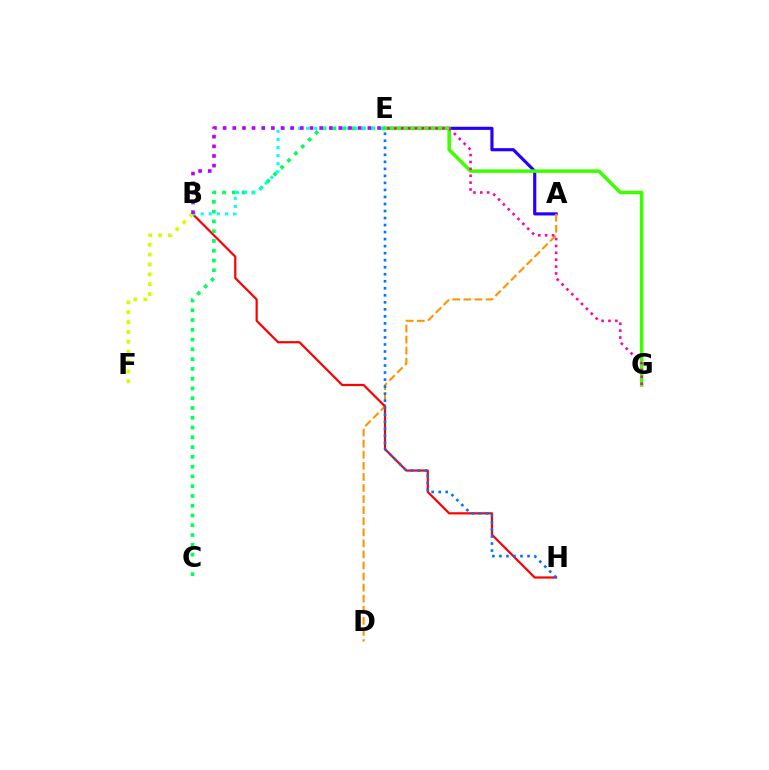{('A', 'E'): [{'color': '#2500ff', 'line_style': 'solid', 'thickness': 2.26}], ('A', 'D'): [{'color': '#ff9400', 'line_style': 'dashed', 'thickness': 1.5}], ('B', 'H'): [{'color': '#ff0000', 'line_style': 'solid', 'thickness': 1.6}], ('B', 'F'): [{'color': '#d1ff00', 'line_style': 'dotted', 'thickness': 2.68}], ('E', 'H'): [{'color': '#0074ff', 'line_style': 'dotted', 'thickness': 1.91}], ('E', 'G'): [{'color': '#3dff00', 'line_style': 'solid', 'thickness': 2.55}, {'color': '#ff00ac', 'line_style': 'dotted', 'thickness': 1.87}], ('C', 'E'): [{'color': '#00ff5c', 'line_style': 'dotted', 'thickness': 2.66}], ('B', 'E'): [{'color': '#00fff6', 'line_style': 'dotted', 'thickness': 2.2}, {'color': '#b900ff', 'line_style': 'dotted', 'thickness': 2.62}]}